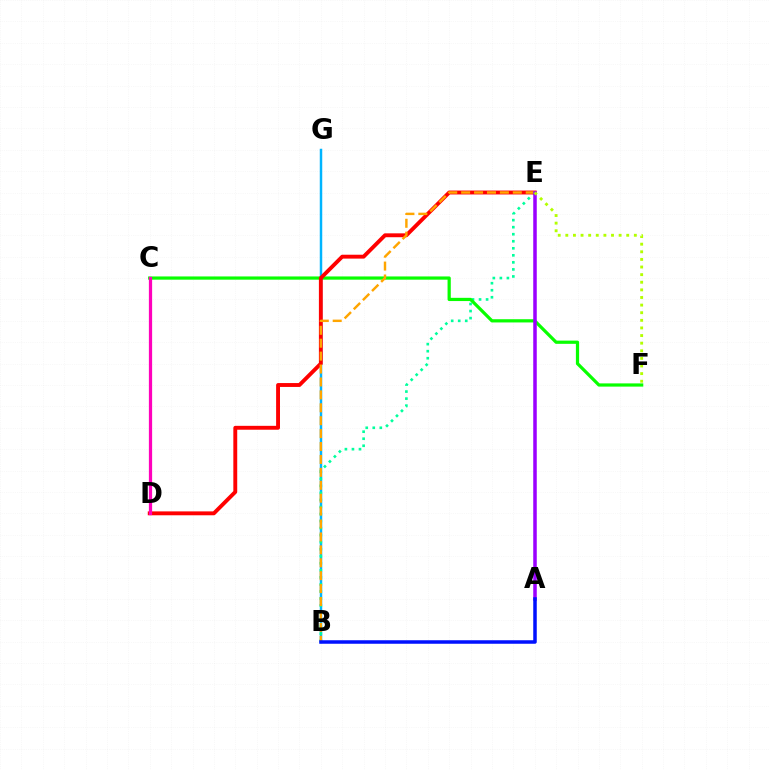{('B', 'G'): [{'color': '#00b5ff', 'line_style': 'solid', 'thickness': 1.78}], ('B', 'E'): [{'color': '#00ff9d', 'line_style': 'dotted', 'thickness': 1.91}, {'color': '#ffa500', 'line_style': 'dashed', 'thickness': 1.75}], ('C', 'F'): [{'color': '#08ff00', 'line_style': 'solid', 'thickness': 2.32}], ('D', 'E'): [{'color': '#ff0000', 'line_style': 'solid', 'thickness': 2.8}], ('C', 'D'): [{'color': '#ff00bd', 'line_style': 'solid', 'thickness': 2.34}], ('A', 'E'): [{'color': '#9b00ff', 'line_style': 'solid', 'thickness': 2.54}], ('A', 'B'): [{'color': '#0010ff', 'line_style': 'solid', 'thickness': 2.53}], ('E', 'F'): [{'color': '#b3ff00', 'line_style': 'dotted', 'thickness': 2.07}]}